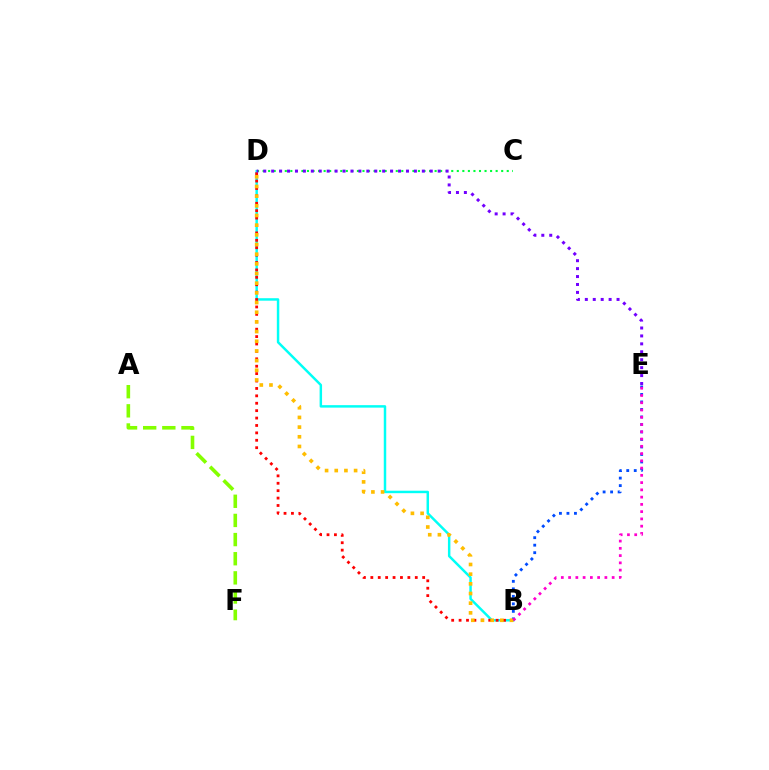{('B', 'D'): [{'color': '#00fff6', 'line_style': 'solid', 'thickness': 1.78}, {'color': '#ff0000', 'line_style': 'dotted', 'thickness': 2.01}, {'color': '#ffbd00', 'line_style': 'dotted', 'thickness': 2.63}], ('C', 'D'): [{'color': '#00ff39', 'line_style': 'dotted', 'thickness': 1.51}], ('A', 'F'): [{'color': '#84ff00', 'line_style': 'dashed', 'thickness': 2.6}], ('B', 'E'): [{'color': '#004bff', 'line_style': 'dotted', 'thickness': 2.04}, {'color': '#ff00cf', 'line_style': 'dotted', 'thickness': 1.97}], ('D', 'E'): [{'color': '#7200ff', 'line_style': 'dotted', 'thickness': 2.15}]}